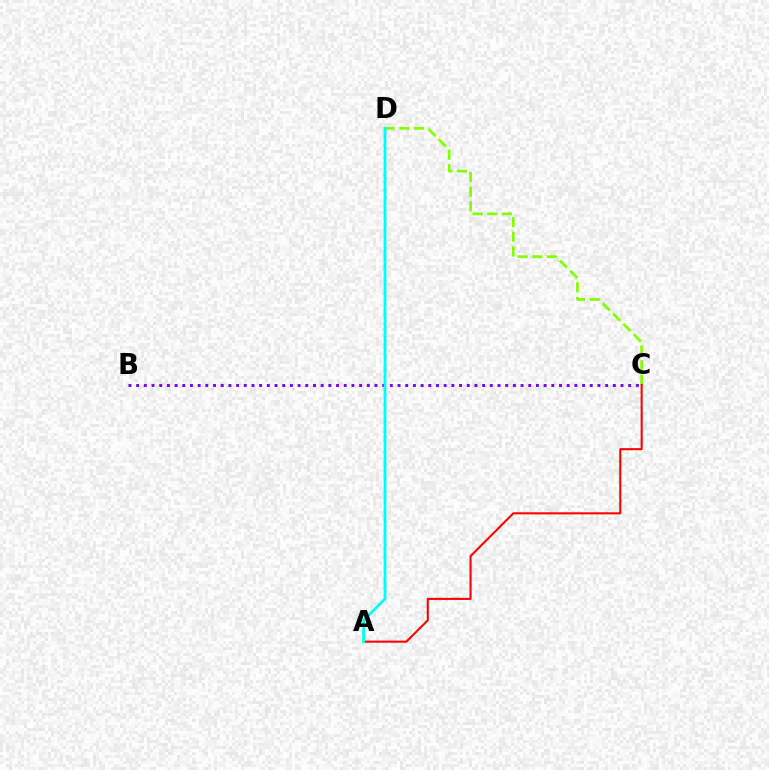{('C', 'D'): [{'color': '#84ff00', 'line_style': 'dashed', 'thickness': 1.99}], ('B', 'C'): [{'color': '#7200ff', 'line_style': 'dotted', 'thickness': 2.09}], ('A', 'C'): [{'color': '#ff0000', 'line_style': 'solid', 'thickness': 1.5}], ('A', 'D'): [{'color': '#00fff6', 'line_style': 'solid', 'thickness': 1.99}]}